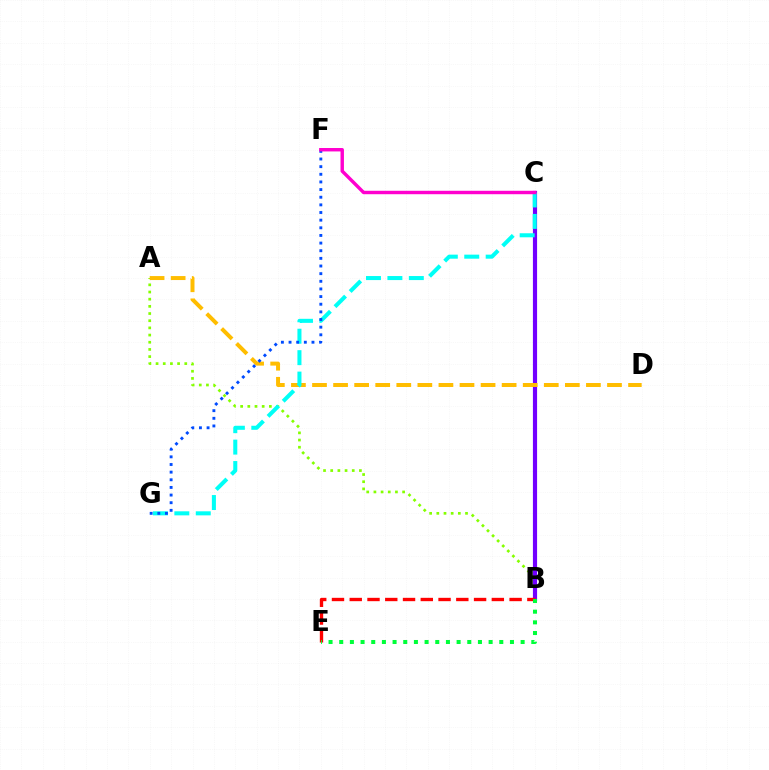{('A', 'B'): [{'color': '#84ff00', 'line_style': 'dotted', 'thickness': 1.95}], ('B', 'C'): [{'color': '#7200ff', 'line_style': 'solid', 'thickness': 3.0}], ('A', 'D'): [{'color': '#ffbd00', 'line_style': 'dashed', 'thickness': 2.86}], ('C', 'G'): [{'color': '#00fff6', 'line_style': 'dashed', 'thickness': 2.91}], ('F', 'G'): [{'color': '#004bff', 'line_style': 'dotted', 'thickness': 2.08}], ('B', 'E'): [{'color': '#ff0000', 'line_style': 'dashed', 'thickness': 2.41}, {'color': '#00ff39', 'line_style': 'dotted', 'thickness': 2.9}], ('C', 'F'): [{'color': '#ff00cf', 'line_style': 'solid', 'thickness': 2.47}]}